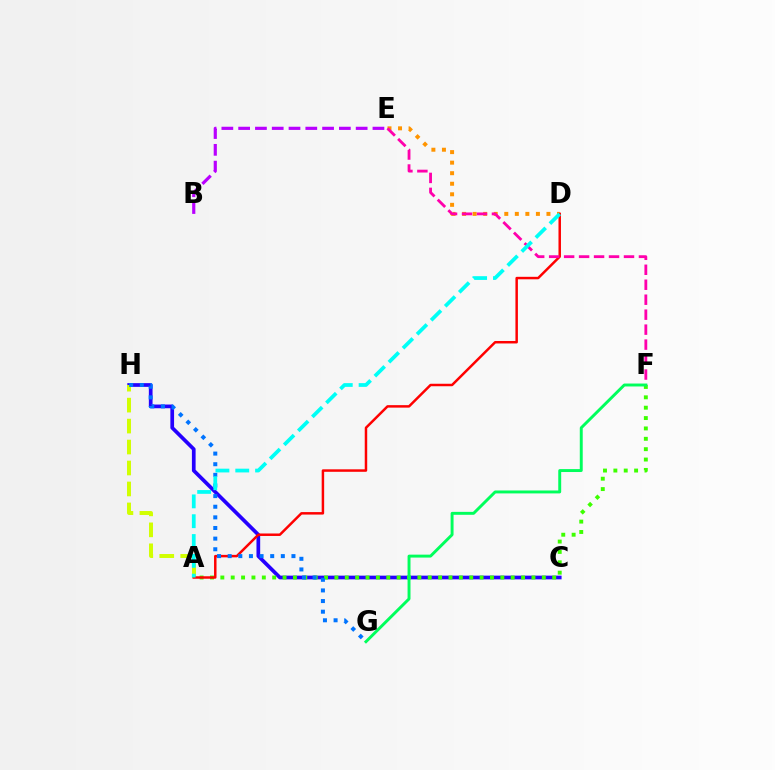{('C', 'H'): [{'color': '#2500ff', 'line_style': 'solid', 'thickness': 2.67}], ('D', 'E'): [{'color': '#ff9400', 'line_style': 'dotted', 'thickness': 2.86}], ('A', 'H'): [{'color': '#d1ff00', 'line_style': 'dashed', 'thickness': 2.85}], ('A', 'F'): [{'color': '#3dff00', 'line_style': 'dotted', 'thickness': 2.82}], ('A', 'D'): [{'color': '#ff0000', 'line_style': 'solid', 'thickness': 1.78}, {'color': '#00fff6', 'line_style': 'dashed', 'thickness': 2.69}], ('G', 'H'): [{'color': '#0074ff', 'line_style': 'dotted', 'thickness': 2.89}], ('E', 'F'): [{'color': '#ff00ac', 'line_style': 'dashed', 'thickness': 2.03}], ('F', 'G'): [{'color': '#00ff5c', 'line_style': 'solid', 'thickness': 2.11}], ('B', 'E'): [{'color': '#b900ff', 'line_style': 'dashed', 'thickness': 2.28}]}